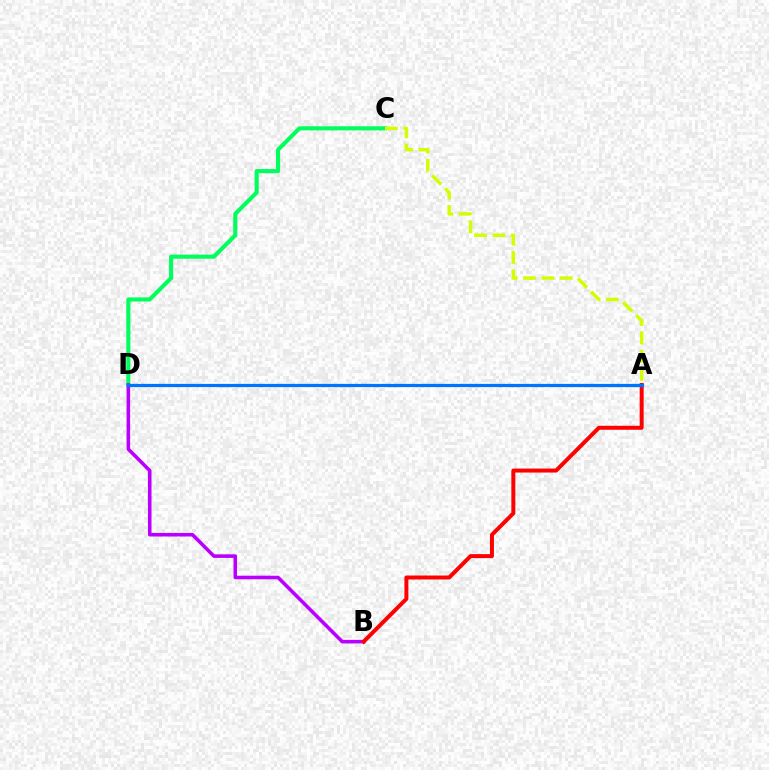{('C', 'D'): [{'color': '#00ff5c', 'line_style': 'solid', 'thickness': 2.95}], ('B', 'D'): [{'color': '#b900ff', 'line_style': 'solid', 'thickness': 2.57}], ('A', 'B'): [{'color': '#ff0000', 'line_style': 'solid', 'thickness': 2.87}], ('A', 'C'): [{'color': '#d1ff00', 'line_style': 'dashed', 'thickness': 2.49}], ('A', 'D'): [{'color': '#0074ff', 'line_style': 'solid', 'thickness': 2.32}]}